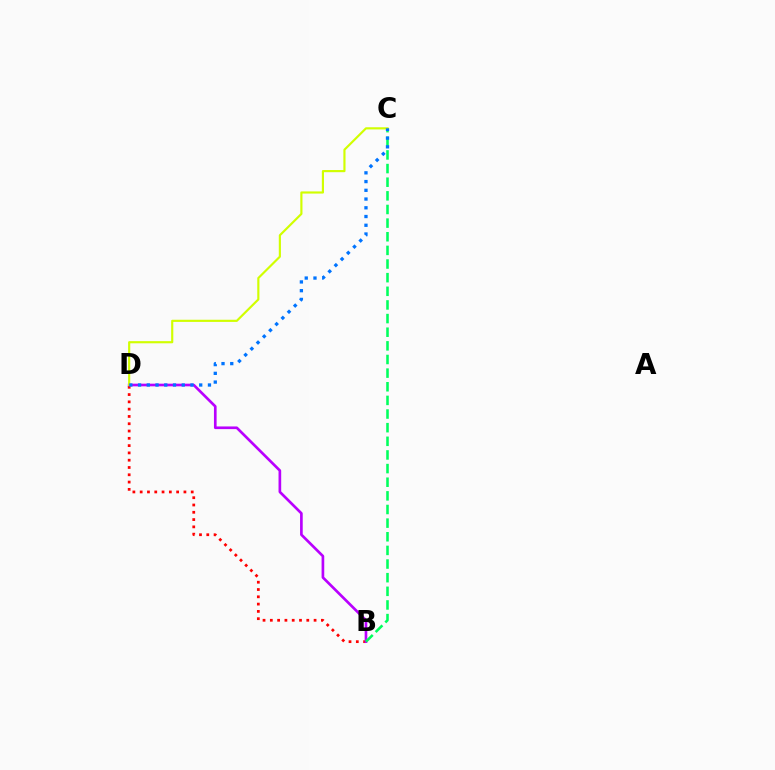{('B', 'D'): [{'color': '#ff0000', 'line_style': 'dotted', 'thickness': 1.98}, {'color': '#b900ff', 'line_style': 'solid', 'thickness': 1.92}], ('B', 'C'): [{'color': '#00ff5c', 'line_style': 'dashed', 'thickness': 1.85}], ('C', 'D'): [{'color': '#d1ff00', 'line_style': 'solid', 'thickness': 1.55}, {'color': '#0074ff', 'line_style': 'dotted', 'thickness': 2.37}]}